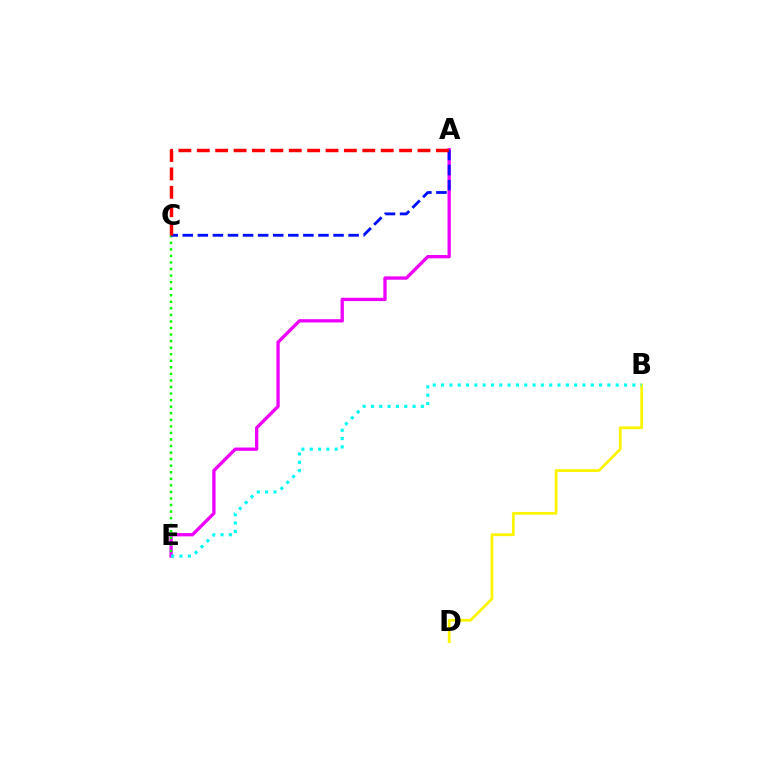{('B', 'D'): [{'color': '#fcf500', 'line_style': 'solid', 'thickness': 1.99}], ('A', 'E'): [{'color': '#ee00ff', 'line_style': 'solid', 'thickness': 2.38}], ('C', 'E'): [{'color': '#08ff00', 'line_style': 'dotted', 'thickness': 1.78}], ('A', 'C'): [{'color': '#0010ff', 'line_style': 'dashed', 'thickness': 2.05}, {'color': '#ff0000', 'line_style': 'dashed', 'thickness': 2.5}], ('B', 'E'): [{'color': '#00fff6', 'line_style': 'dotted', 'thickness': 2.26}]}